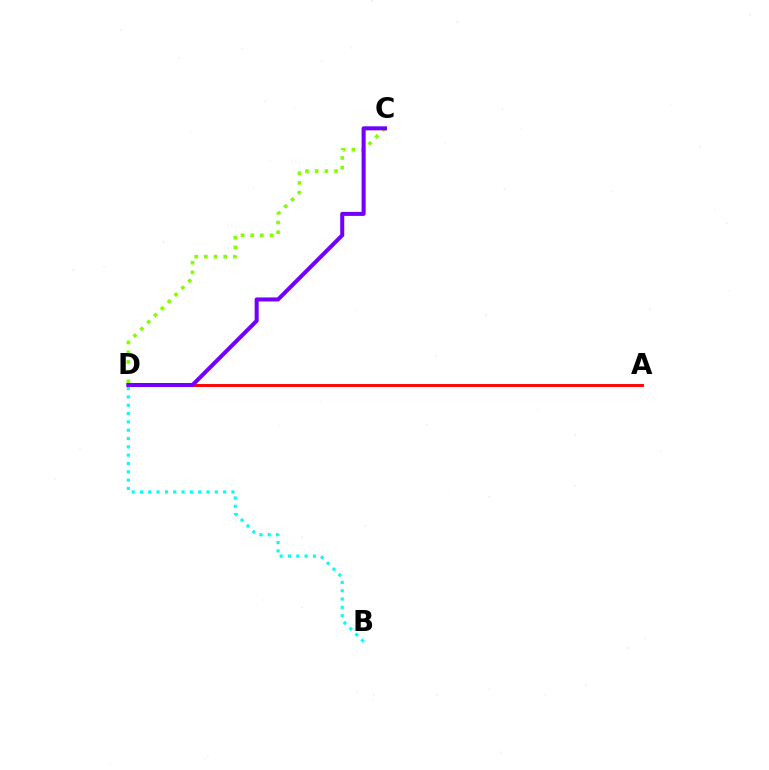{('A', 'D'): [{'color': '#ff0000', 'line_style': 'solid', 'thickness': 2.08}], ('C', 'D'): [{'color': '#84ff00', 'line_style': 'dotted', 'thickness': 2.63}, {'color': '#7200ff', 'line_style': 'solid', 'thickness': 2.9}], ('B', 'D'): [{'color': '#00fff6', 'line_style': 'dotted', 'thickness': 2.26}]}